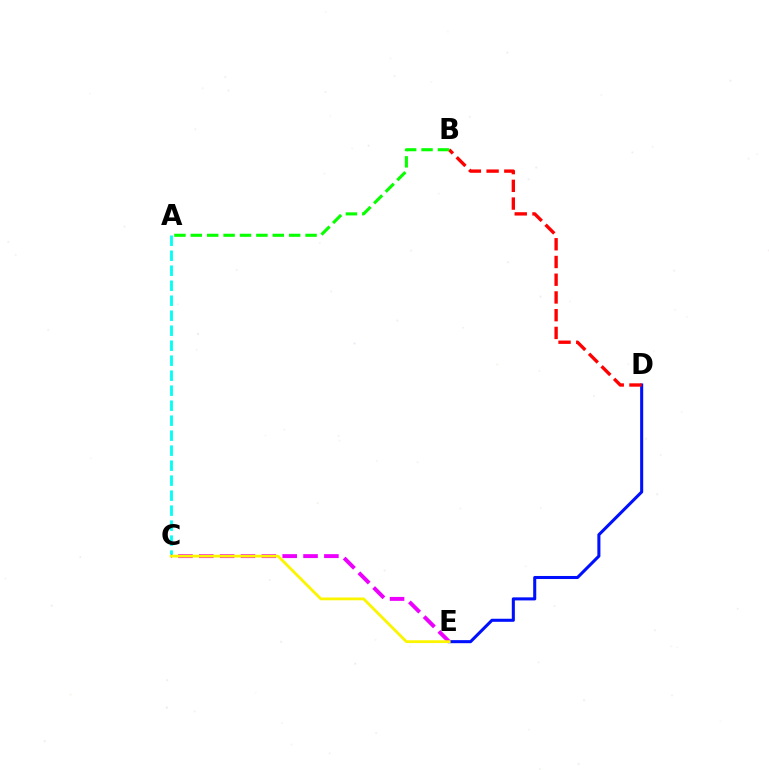{('D', 'E'): [{'color': '#0010ff', 'line_style': 'solid', 'thickness': 2.2}], ('A', 'C'): [{'color': '#00fff6', 'line_style': 'dashed', 'thickness': 2.04}], ('B', 'D'): [{'color': '#ff0000', 'line_style': 'dashed', 'thickness': 2.41}], ('A', 'B'): [{'color': '#08ff00', 'line_style': 'dashed', 'thickness': 2.23}], ('C', 'E'): [{'color': '#ee00ff', 'line_style': 'dashed', 'thickness': 2.83}, {'color': '#fcf500', 'line_style': 'solid', 'thickness': 2.02}]}